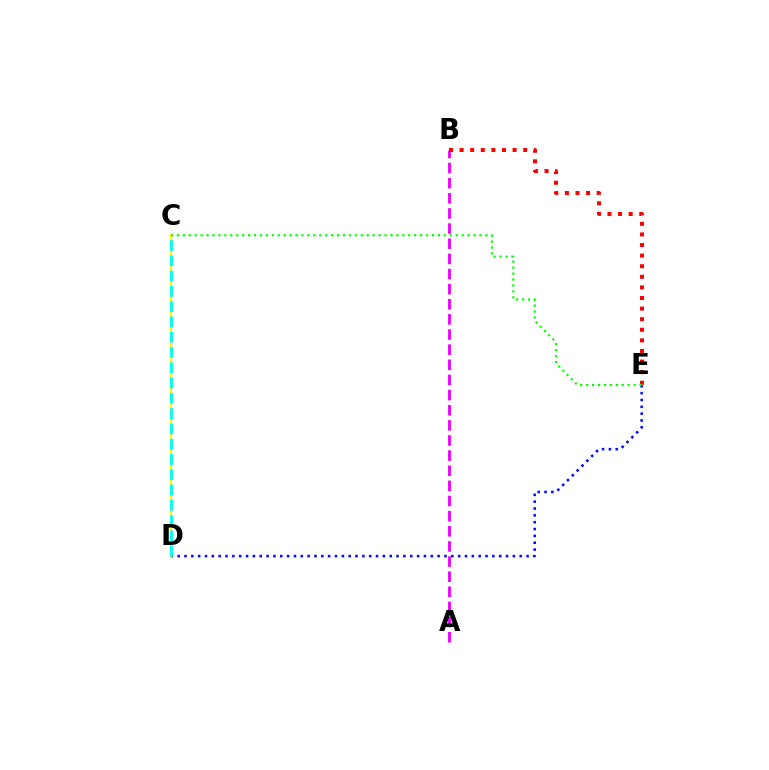{('D', 'E'): [{'color': '#0010ff', 'line_style': 'dotted', 'thickness': 1.86}], ('A', 'B'): [{'color': '#ee00ff', 'line_style': 'dashed', 'thickness': 2.06}], ('B', 'E'): [{'color': '#ff0000', 'line_style': 'dotted', 'thickness': 2.88}], ('C', 'D'): [{'color': '#fcf500', 'line_style': 'solid', 'thickness': 1.55}, {'color': '#00fff6', 'line_style': 'dashed', 'thickness': 2.08}], ('C', 'E'): [{'color': '#08ff00', 'line_style': 'dotted', 'thickness': 1.61}]}